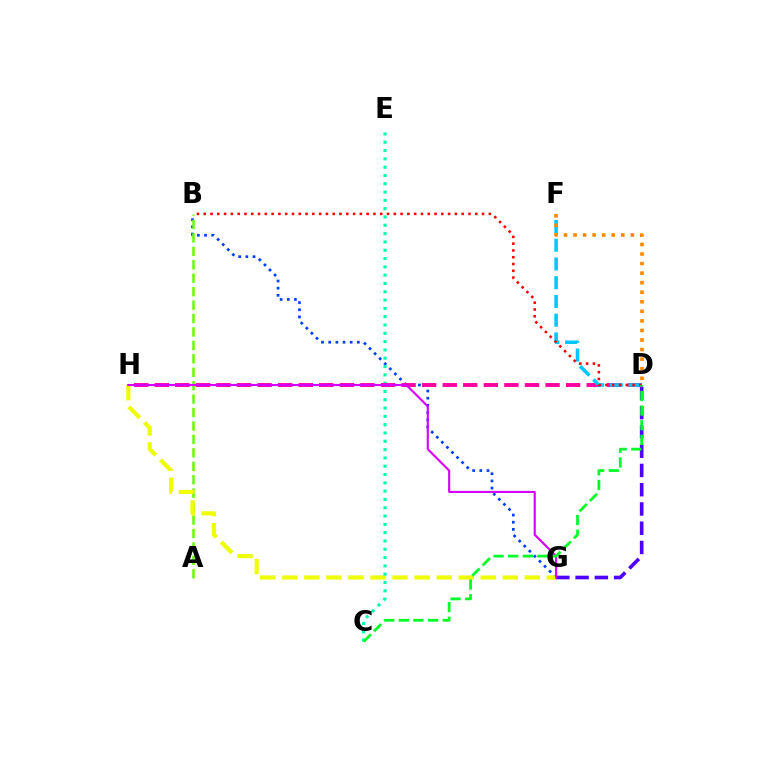{('B', 'G'): [{'color': '#003fff', 'line_style': 'dotted', 'thickness': 1.95}], ('A', 'B'): [{'color': '#66ff00', 'line_style': 'dashed', 'thickness': 1.83}], ('G', 'H'): [{'color': '#eeff00', 'line_style': 'dashed', 'thickness': 3.0}, {'color': '#d600ff', 'line_style': 'solid', 'thickness': 1.54}], ('C', 'E'): [{'color': '#00ffaf', 'line_style': 'dotted', 'thickness': 2.26}], ('D', 'G'): [{'color': '#4f00ff', 'line_style': 'dashed', 'thickness': 2.62}], ('D', 'H'): [{'color': '#ff00a0', 'line_style': 'dashed', 'thickness': 2.79}], ('D', 'F'): [{'color': '#00c7ff', 'line_style': 'dashed', 'thickness': 2.55}, {'color': '#ff8800', 'line_style': 'dotted', 'thickness': 2.6}], ('B', 'D'): [{'color': '#ff0000', 'line_style': 'dotted', 'thickness': 1.84}], ('C', 'D'): [{'color': '#00ff27', 'line_style': 'dashed', 'thickness': 1.99}]}